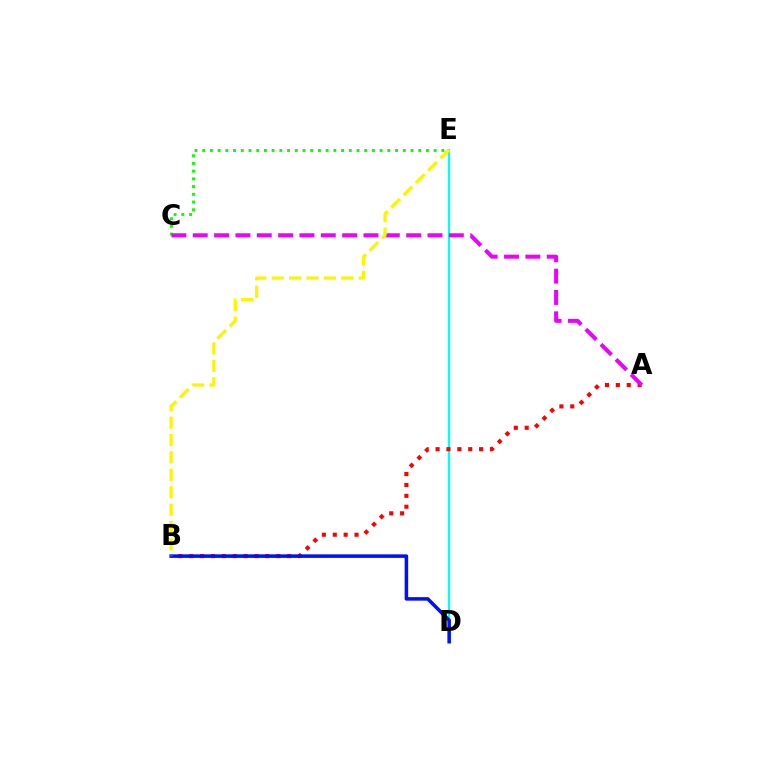{('C', 'E'): [{'color': '#08ff00', 'line_style': 'dotted', 'thickness': 2.1}], ('D', 'E'): [{'color': '#00fff6', 'line_style': 'solid', 'thickness': 1.67}], ('A', 'B'): [{'color': '#ff0000', 'line_style': 'dotted', 'thickness': 2.96}], ('A', 'C'): [{'color': '#ee00ff', 'line_style': 'dashed', 'thickness': 2.9}], ('B', 'D'): [{'color': '#0010ff', 'line_style': 'solid', 'thickness': 2.55}], ('B', 'E'): [{'color': '#fcf500', 'line_style': 'dashed', 'thickness': 2.36}]}